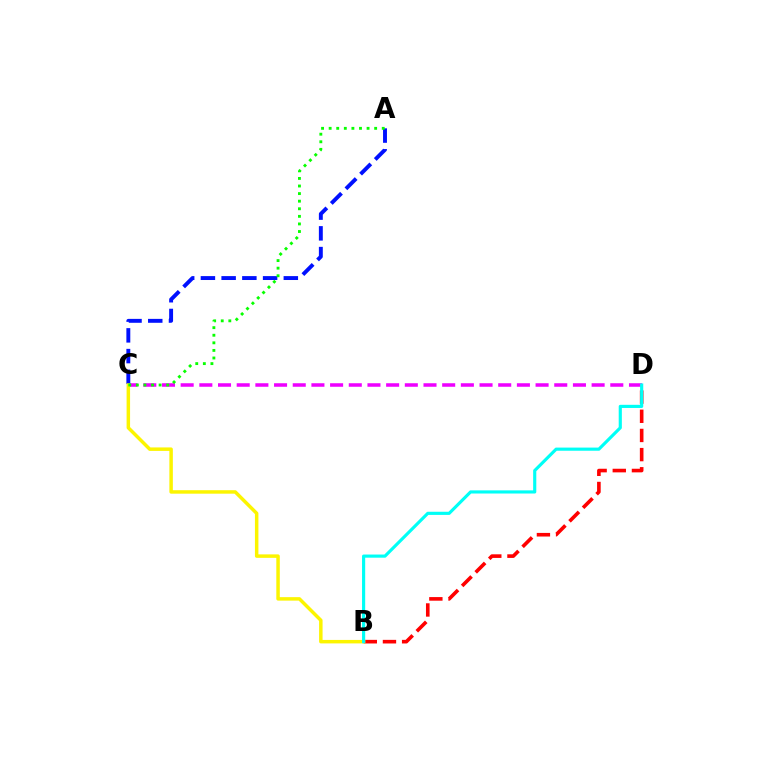{('C', 'D'): [{'color': '#ee00ff', 'line_style': 'dashed', 'thickness': 2.54}], ('A', 'C'): [{'color': '#0010ff', 'line_style': 'dashed', 'thickness': 2.82}, {'color': '#08ff00', 'line_style': 'dotted', 'thickness': 2.06}], ('B', 'D'): [{'color': '#ff0000', 'line_style': 'dashed', 'thickness': 2.6}, {'color': '#00fff6', 'line_style': 'solid', 'thickness': 2.27}], ('B', 'C'): [{'color': '#fcf500', 'line_style': 'solid', 'thickness': 2.5}]}